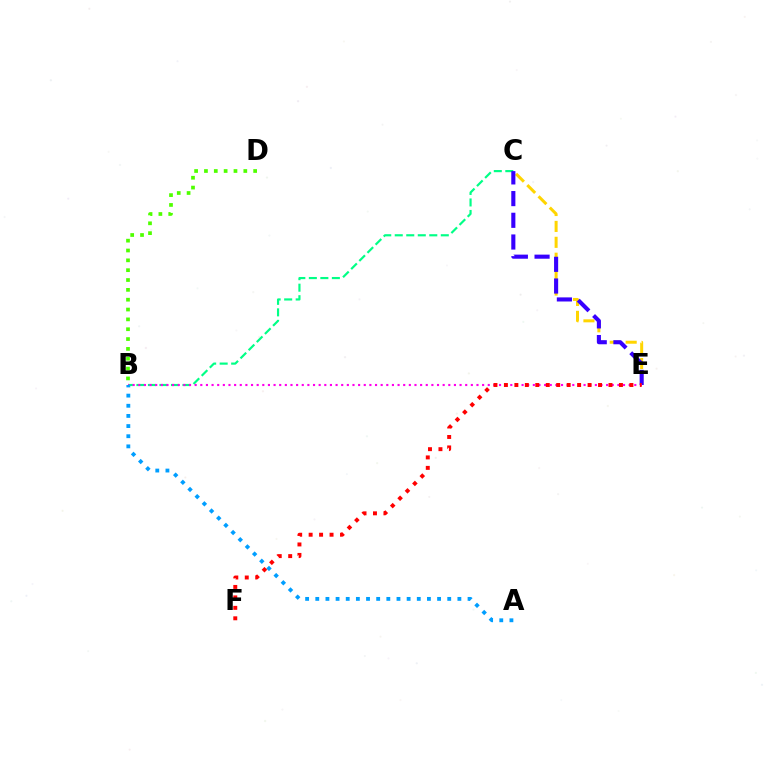{('C', 'E'): [{'color': '#ffd500', 'line_style': 'dashed', 'thickness': 2.16}, {'color': '#3700ff', 'line_style': 'dashed', 'thickness': 2.95}], ('B', 'C'): [{'color': '#00ff86', 'line_style': 'dashed', 'thickness': 1.56}], ('B', 'E'): [{'color': '#ff00ed', 'line_style': 'dotted', 'thickness': 1.53}], ('A', 'B'): [{'color': '#009eff', 'line_style': 'dotted', 'thickness': 2.76}], ('E', 'F'): [{'color': '#ff0000', 'line_style': 'dotted', 'thickness': 2.84}], ('B', 'D'): [{'color': '#4fff00', 'line_style': 'dotted', 'thickness': 2.67}]}